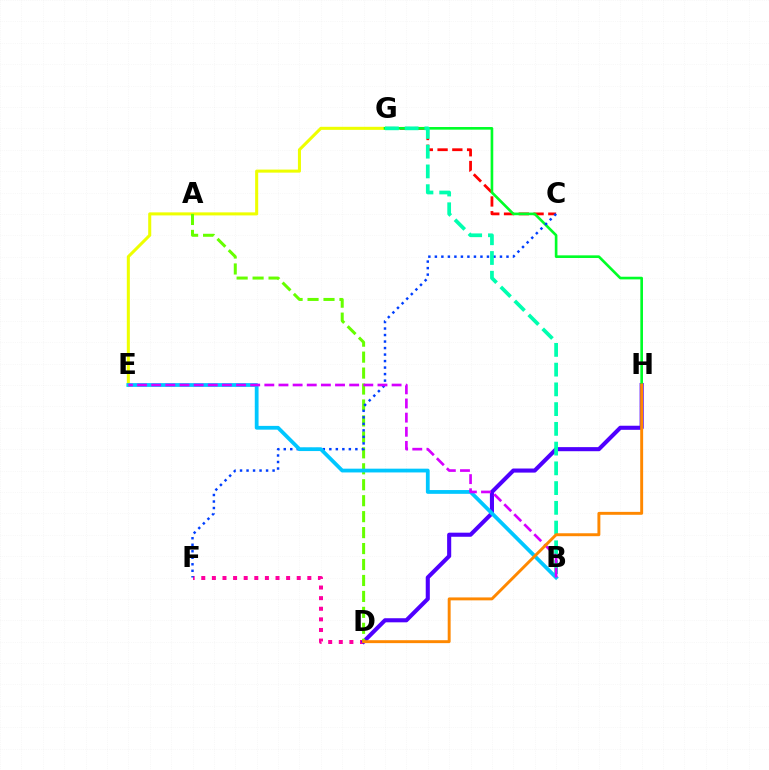{('D', 'F'): [{'color': '#ff00a0', 'line_style': 'dotted', 'thickness': 2.88}], ('C', 'G'): [{'color': '#ff0000', 'line_style': 'dashed', 'thickness': 2.01}], ('D', 'H'): [{'color': '#4f00ff', 'line_style': 'solid', 'thickness': 2.94}, {'color': '#ff8800', 'line_style': 'solid', 'thickness': 2.11}], ('E', 'G'): [{'color': '#eeff00', 'line_style': 'solid', 'thickness': 2.2}], ('G', 'H'): [{'color': '#00ff27', 'line_style': 'solid', 'thickness': 1.9}], ('A', 'D'): [{'color': '#66ff00', 'line_style': 'dashed', 'thickness': 2.17}], ('C', 'F'): [{'color': '#003fff', 'line_style': 'dotted', 'thickness': 1.77}], ('B', 'G'): [{'color': '#00ffaf', 'line_style': 'dashed', 'thickness': 2.68}], ('B', 'E'): [{'color': '#00c7ff', 'line_style': 'solid', 'thickness': 2.72}, {'color': '#d600ff', 'line_style': 'dashed', 'thickness': 1.92}]}